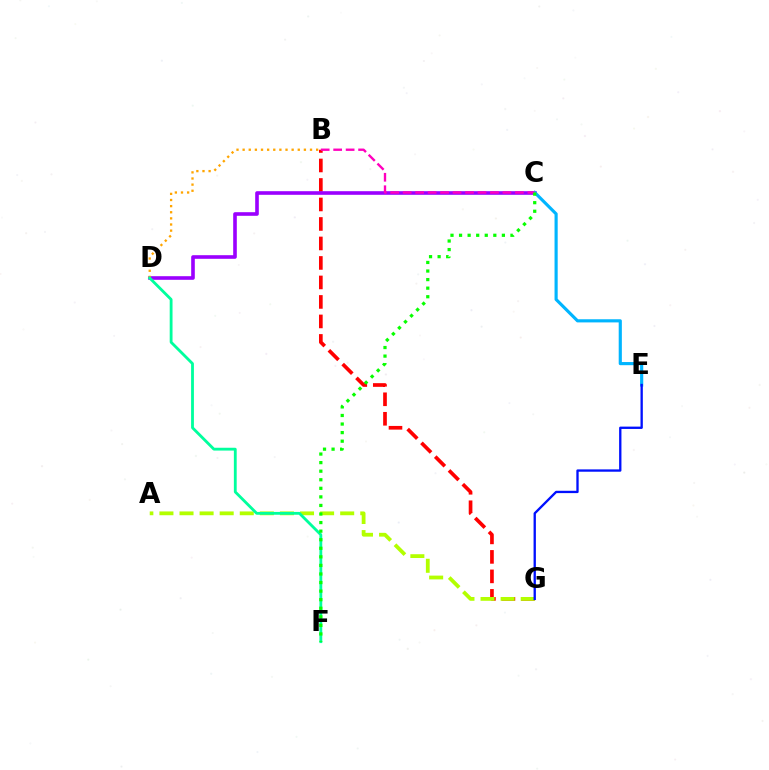{('B', 'G'): [{'color': '#ff0000', 'line_style': 'dashed', 'thickness': 2.65}], ('C', 'D'): [{'color': '#9b00ff', 'line_style': 'solid', 'thickness': 2.6}], ('C', 'E'): [{'color': '#00b5ff', 'line_style': 'solid', 'thickness': 2.27}], ('B', 'D'): [{'color': '#ffa500', 'line_style': 'dotted', 'thickness': 1.66}], ('A', 'G'): [{'color': '#b3ff00', 'line_style': 'dashed', 'thickness': 2.73}], ('D', 'F'): [{'color': '#00ff9d', 'line_style': 'solid', 'thickness': 2.03}], ('B', 'C'): [{'color': '#ff00bd', 'line_style': 'dashed', 'thickness': 1.69}], ('E', 'G'): [{'color': '#0010ff', 'line_style': 'solid', 'thickness': 1.68}], ('C', 'F'): [{'color': '#08ff00', 'line_style': 'dotted', 'thickness': 2.33}]}